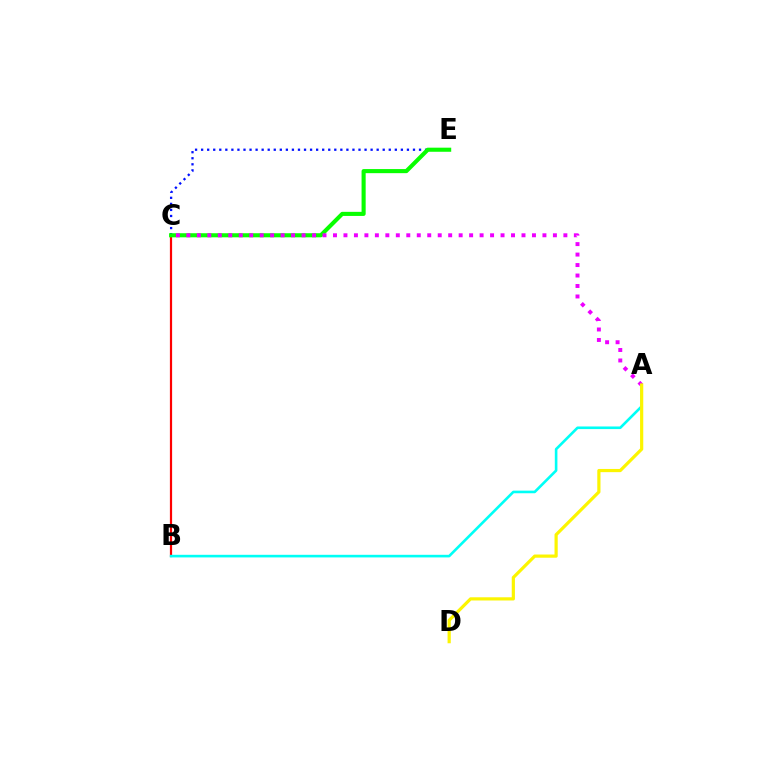{('B', 'C'): [{'color': '#ff0000', 'line_style': 'solid', 'thickness': 1.59}], ('C', 'E'): [{'color': '#0010ff', 'line_style': 'dotted', 'thickness': 1.64}, {'color': '#08ff00', 'line_style': 'solid', 'thickness': 2.95}], ('A', 'B'): [{'color': '#00fff6', 'line_style': 'solid', 'thickness': 1.88}], ('A', 'C'): [{'color': '#ee00ff', 'line_style': 'dotted', 'thickness': 2.85}], ('A', 'D'): [{'color': '#fcf500', 'line_style': 'solid', 'thickness': 2.3}]}